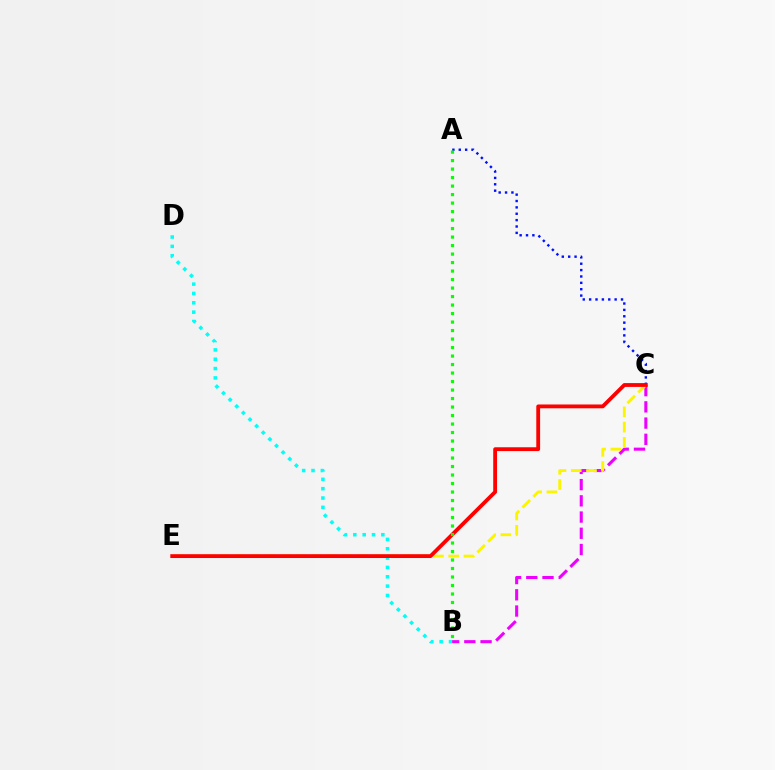{('A', 'C'): [{'color': '#0010ff', 'line_style': 'dotted', 'thickness': 1.73}], ('B', 'C'): [{'color': '#ee00ff', 'line_style': 'dashed', 'thickness': 2.2}], ('B', 'D'): [{'color': '#00fff6', 'line_style': 'dotted', 'thickness': 2.54}], ('C', 'E'): [{'color': '#fcf500', 'line_style': 'dashed', 'thickness': 2.07}, {'color': '#ff0000', 'line_style': 'solid', 'thickness': 2.75}], ('A', 'B'): [{'color': '#08ff00', 'line_style': 'dotted', 'thickness': 2.31}]}